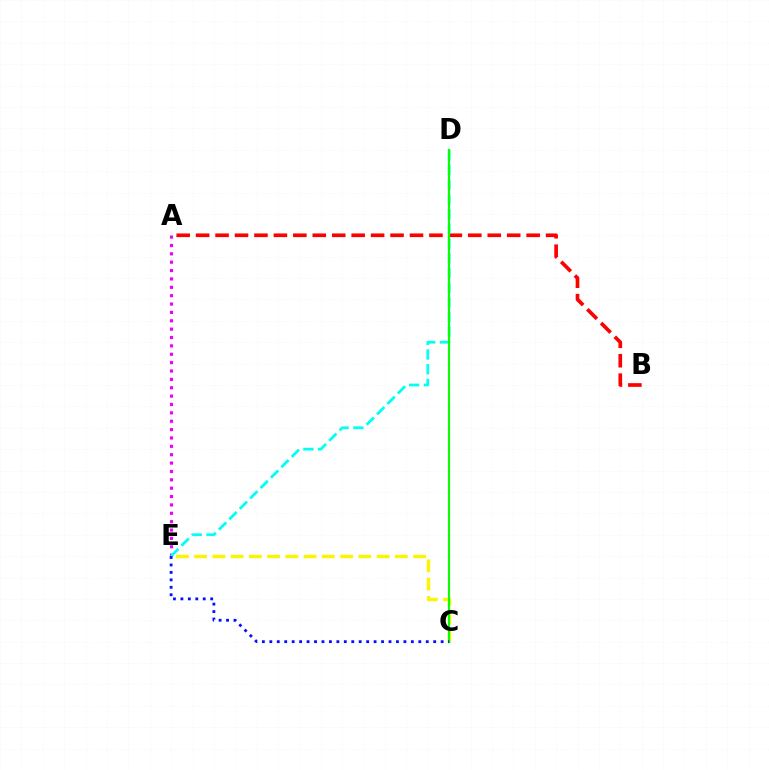{('A', 'B'): [{'color': '#ff0000', 'line_style': 'dashed', 'thickness': 2.64}], ('A', 'E'): [{'color': '#ee00ff', 'line_style': 'dotted', 'thickness': 2.27}], ('C', 'E'): [{'color': '#fcf500', 'line_style': 'dashed', 'thickness': 2.48}, {'color': '#0010ff', 'line_style': 'dotted', 'thickness': 2.02}], ('D', 'E'): [{'color': '#00fff6', 'line_style': 'dashed', 'thickness': 2.0}], ('C', 'D'): [{'color': '#08ff00', 'line_style': 'solid', 'thickness': 1.56}]}